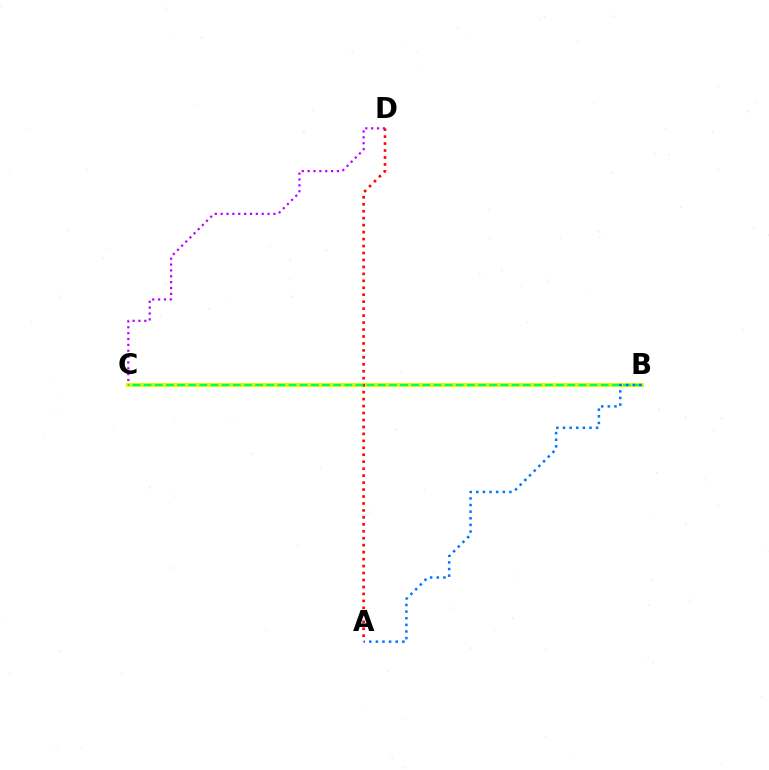{('B', 'C'): [{'color': '#d1ff00', 'line_style': 'solid', 'thickness': 2.85}, {'color': '#00ff5c', 'line_style': 'dashed', 'thickness': 1.51}], ('A', 'D'): [{'color': '#ff0000', 'line_style': 'dotted', 'thickness': 1.89}], ('A', 'B'): [{'color': '#0074ff', 'line_style': 'dotted', 'thickness': 1.8}], ('C', 'D'): [{'color': '#b900ff', 'line_style': 'dotted', 'thickness': 1.59}]}